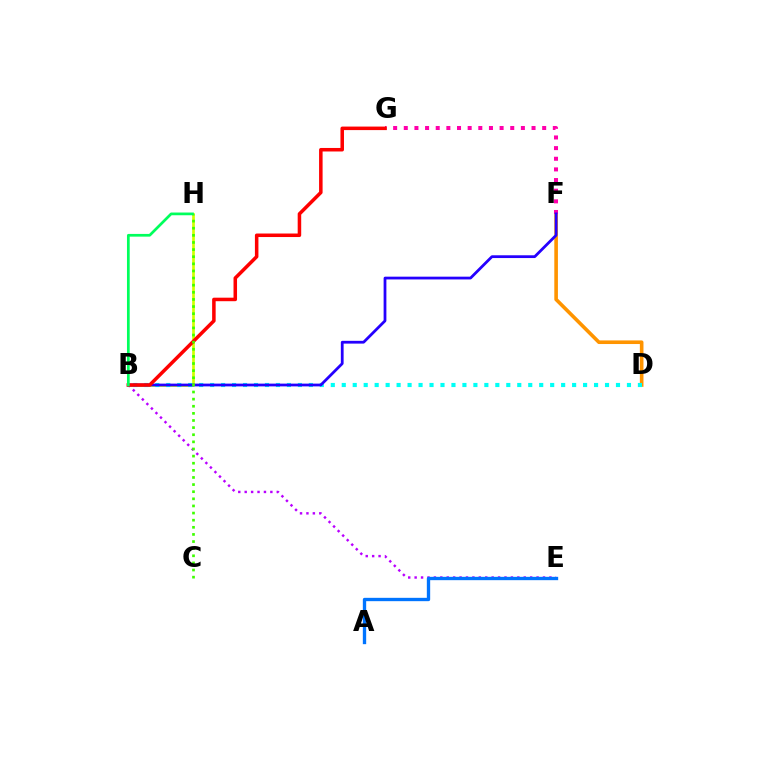{('B', 'H'): [{'color': '#d1ff00', 'line_style': 'solid', 'thickness': 1.94}, {'color': '#00ff5c', 'line_style': 'solid', 'thickness': 1.96}], ('D', 'F'): [{'color': '#ff9400', 'line_style': 'solid', 'thickness': 2.6}], ('F', 'G'): [{'color': '#ff00ac', 'line_style': 'dotted', 'thickness': 2.89}], ('B', 'D'): [{'color': '#00fff6', 'line_style': 'dotted', 'thickness': 2.98}], ('B', 'F'): [{'color': '#2500ff', 'line_style': 'solid', 'thickness': 2.0}], ('B', 'E'): [{'color': '#b900ff', 'line_style': 'dotted', 'thickness': 1.74}], ('A', 'E'): [{'color': '#0074ff', 'line_style': 'solid', 'thickness': 2.4}], ('B', 'G'): [{'color': '#ff0000', 'line_style': 'solid', 'thickness': 2.54}], ('C', 'H'): [{'color': '#3dff00', 'line_style': 'dotted', 'thickness': 1.93}]}